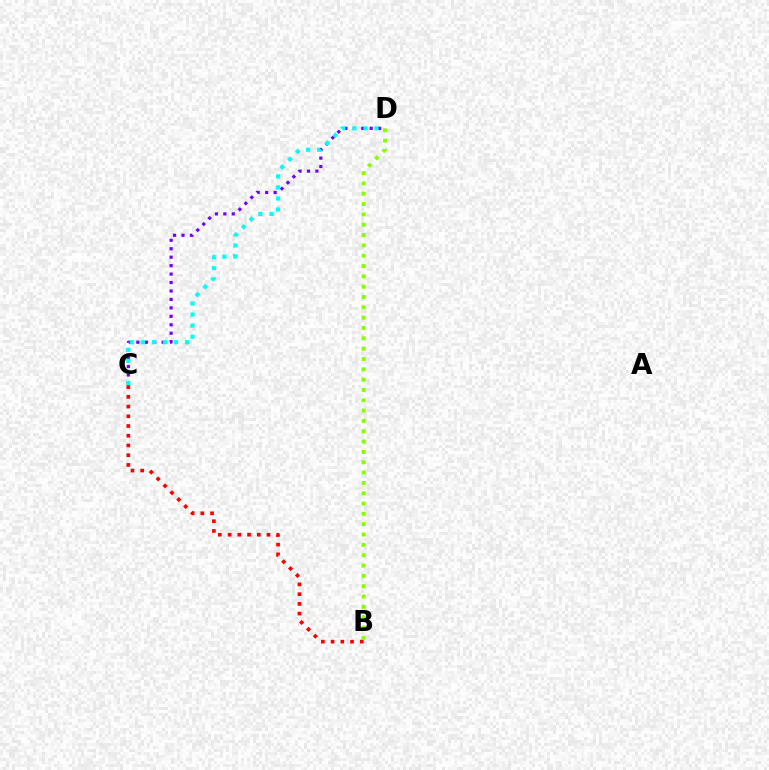{('B', 'C'): [{'color': '#ff0000', 'line_style': 'dotted', 'thickness': 2.64}], ('C', 'D'): [{'color': '#7200ff', 'line_style': 'dotted', 'thickness': 2.3}, {'color': '#00fff6', 'line_style': 'dotted', 'thickness': 3.0}], ('B', 'D'): [{'color': '#84ff00', 'line_style': 'dotted', 'thickness': 2.81}]}